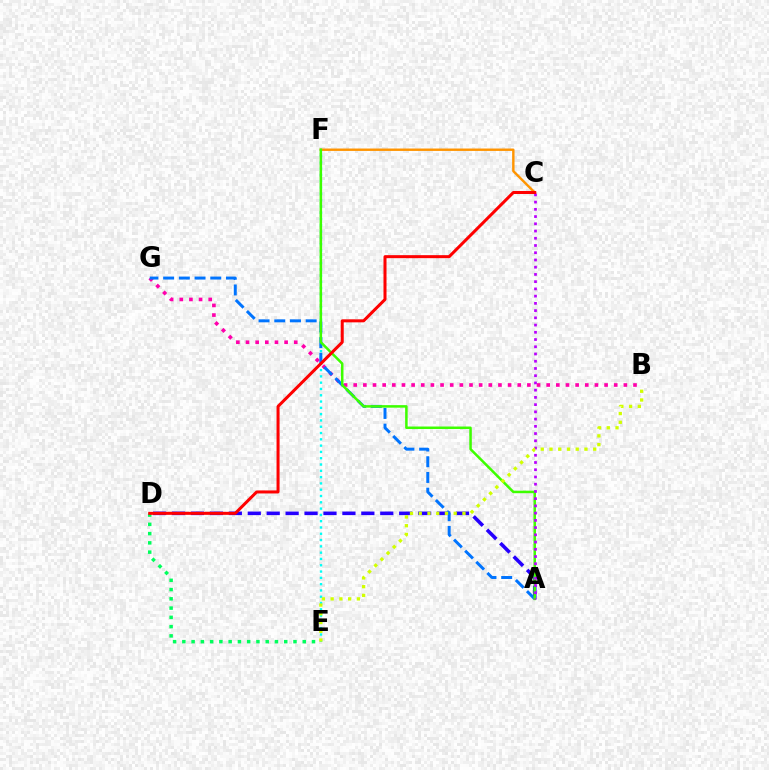{('A', 'D'): [{'color': '#2500ff', 'line_style': 'dashed', 'thickness': 2.57}], ('B', 'G'): [{'color': '#ff00ac', 'line_style': 'dotted', 'thickness': 2.62}], ('E', 'F'): [{'color': '#00fff6', 'line_style': 'dotted', 'thickness': 1.71}], ('A', 'G'): [{'color': '#0074ff', 'line_style': 'dashed', 'thickness': 2.13}], ('D', 'E'): [{'color': '#00ff5c', 'line_style': 'dotted', 'thickness': 2.52}], ('C', 'F'): [{'color': '#ff9400', 'line_style': 'solid', 'thickness': 1.73}], ('A', 'F'): [{'color': '#3dff00', 'line_style': 'solid', 'thickness': 1.81}], ('A', 'C'): [{'color': '#b900ff', 'line_style': 'dotted', 'thickness': 1.97}], ('B', 'E'): [{'color': '#d1ff00', 'line_style': 'dotted', 'thickness': 2.37}], ('C', 'D'): [{'color': '#ff0000', 'line_style': 'solid', 'thickness': 2.18}]}